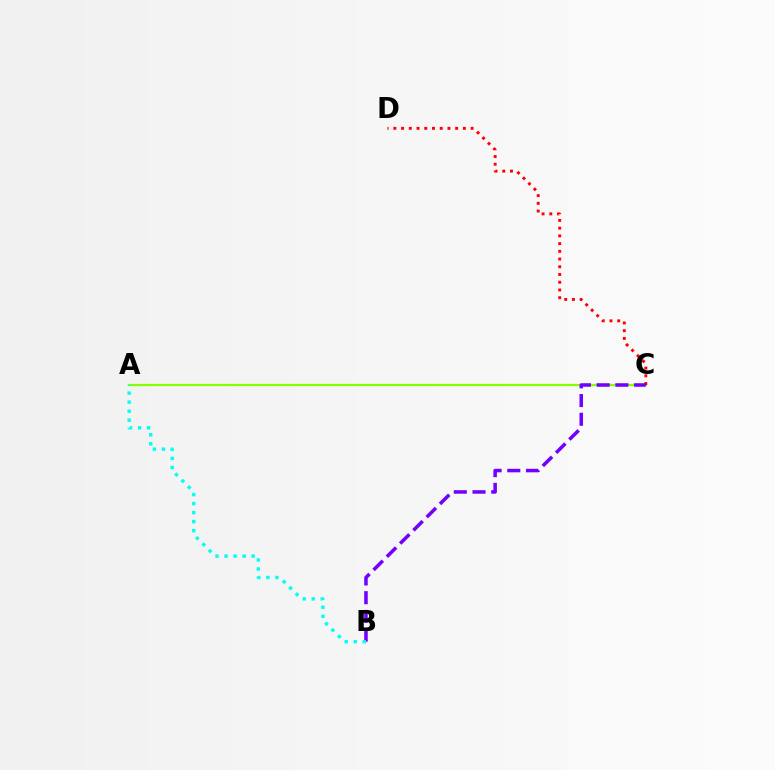{('A', 'C'): [{'color': '#84ff00', 'line_style': 'solid', 'thickness': 1.59}], ('C', 'D'): [{'color': '#ff0000', 'line_style': 'dotted', 'thickness': 2.1}], ('B', 'C'): [{'color': '#7200ff', 'line_style': 'dashed', 'thickness': 2.54}], ('A', 'B'): [{'color': '#00fff6', 'line_style': 'dotted', 'thickness': 2.45}]}